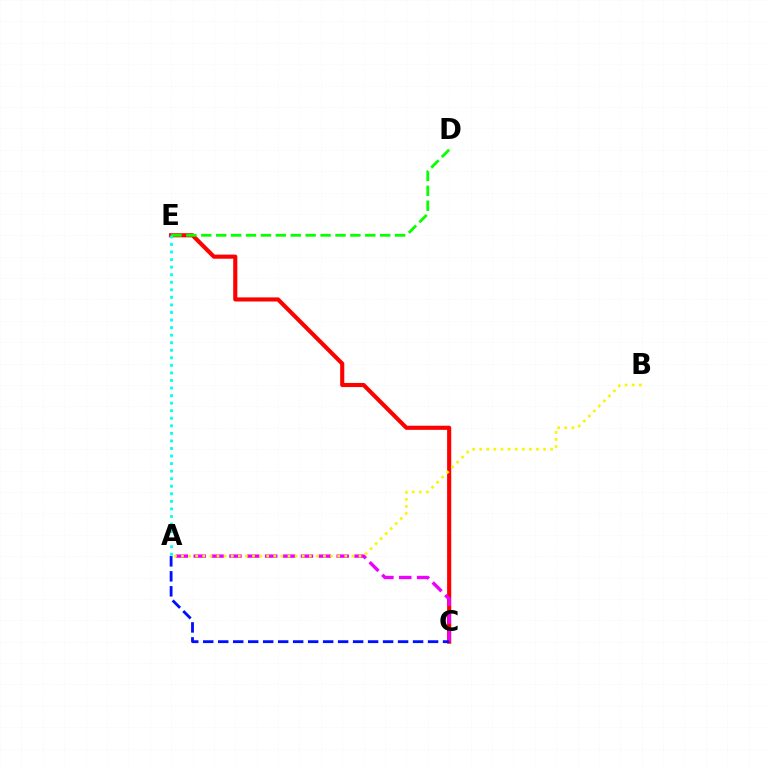{('C', 'E'): [{'color': '#ff0000', 'line_style': 'solid', 'thickness': 2.96}], ('D', 'E'): [{'color': '#08ff00', 'line_style': 'dashed', 'thickness': 2.03}], ('A', 'C'): [{'color': '#ee00ff', 'line_style': 'dashed', 'thickness': 2.43}, {'color': '#0010ff', 'line_style': 'dashed', 'thickness': 2.04}], ('A', 'E'): [{'color': '#00fff6', 'line_style': 'dotted', 'thickness': 2.05}], ('A', 'B'): [{'color': '#fcf500', 'line_style': 'dotted', 'thickness': 1.93}]}